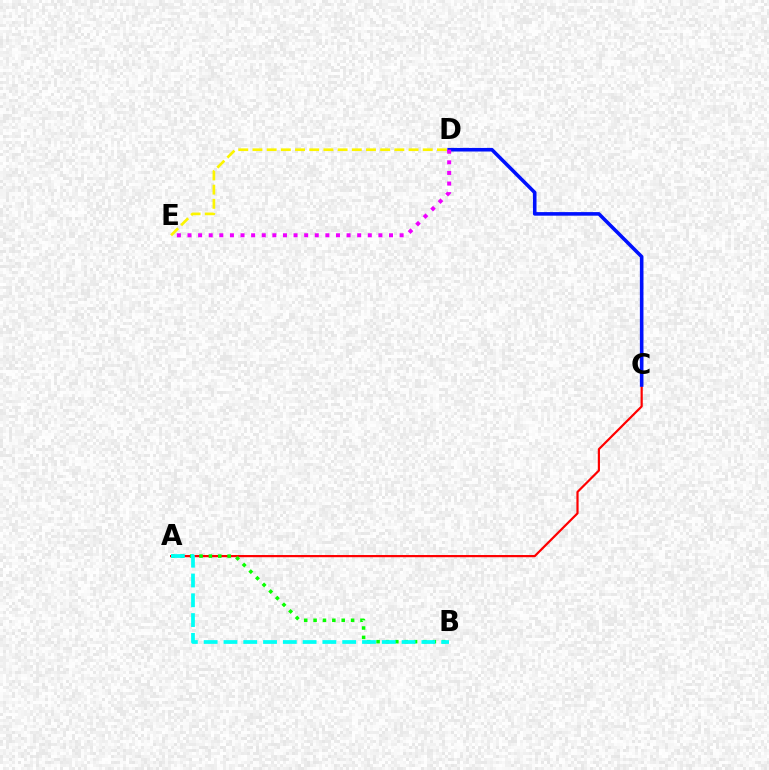{('D', 'E'): [{'color': '#fcf500', 'line_style': 'dashed', 'thickness': 1.93}, {'color': '#ee00ff', 'line_style': 'dotted', 'thickness': 2.88}], ('A', 'C'): [{'color': '#ff0000', 'line_style': 'solid', 'thickness': 1.58}], ('C', 'D'): [{'color': '#0010ff', 'line_style': 'solid', 'thickness': 2.58}], ('A', 'B'): [{'color': '#08ff00', 'line_style': 'dotted', 'thickness': 2.55}, {'color': '#00fff6', 'line_style': 'dashed', 'thickness': 2.69}]}